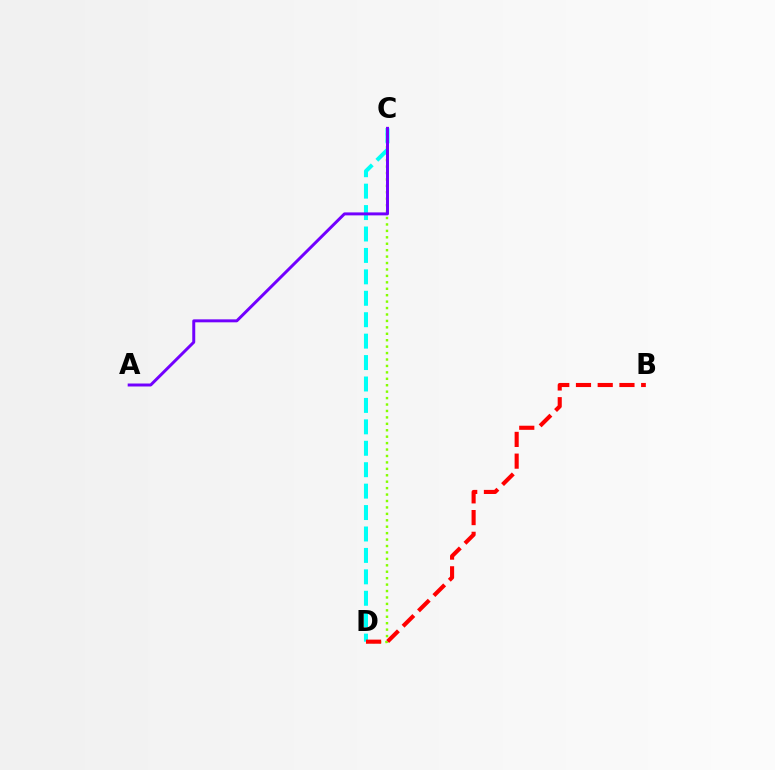{('C', 'D'): [{'color': '#84ff00', 'line_style': 'dotted', 'thickness': 1.75}, {'color': '#00fff6', 'line_style': 'dashed', 'thickness': 2.91}], ('B', 'D'): [{'color': '#ff0000', 'line_style': 'dashed', 'thickness': 2.95}], ('A', 'C'): [{'color': '#7200ff', 'line_style': 'solid', 'thickness': 2.14}]}